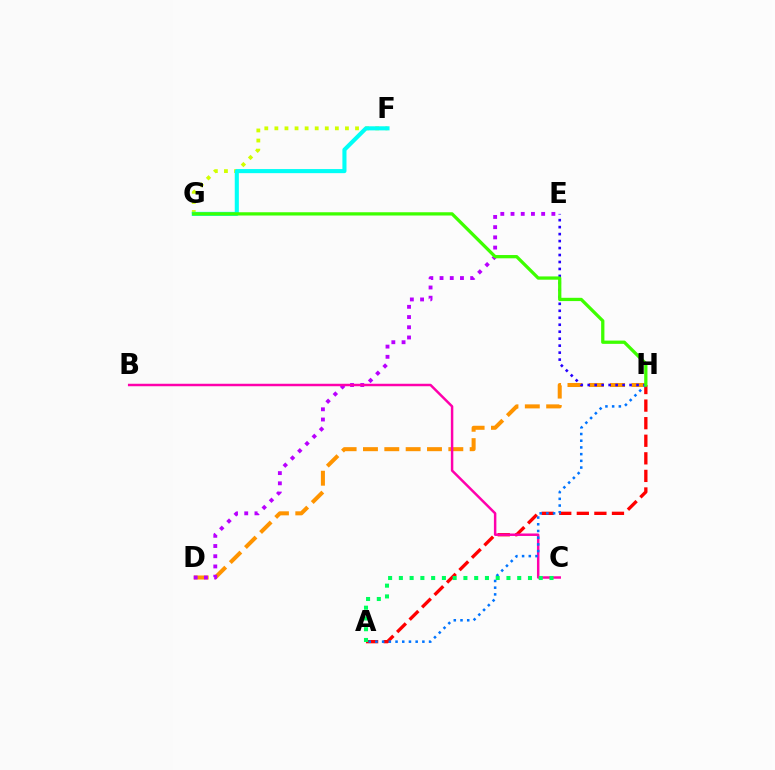{('D', 'H'): [{'color': '#ff9400', 'line_style': 'dashed', 'thickness': 2.9}], ('A', 'H'): [{'color': '#ff0000', 'line_style': 'dashed', 'thickness': 2.39}, {'color': '#0074ff', 'line_style': 'dotted', 'thickness': 1.82}], ('D', 'E'): [{'color': '#b900ff', 'line_style': 'dotted', 'thickness': 2.78}], ('B', 'C'): [{'color': '#ff00ac', 'line_style': 'solid', 'thickness': 1.78}], ('F', 'G'): [{'color': '#d1ff00', 'line_style': 'dotted', 'thickness': 2.74}, {'color': '#00fff6', 'line_style': 'solid', 'thickness': 2.94}], ('E', 'H'): [{'color': '#2500ff', 'line_style': 'dotted', 'thickness': 1.89}], ('G', 'H'): [{'color': '#3dff00', 'line_style': 'solid', 'thickness': 2.35}], ('A', 'C'): [{'color': '#00ff5c', 'line_style': 'dotted', 'thickness': 2.92}]}